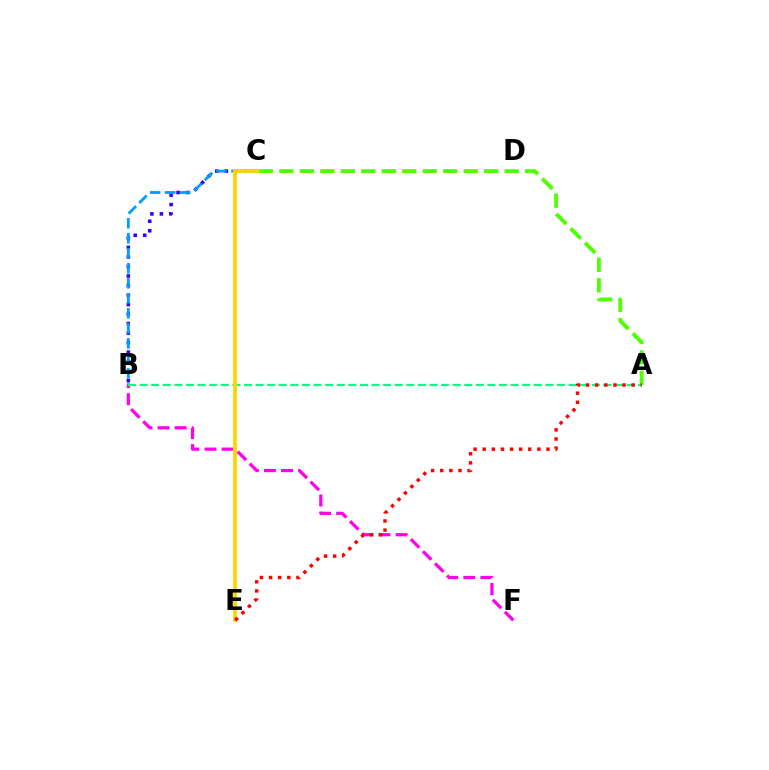{('B', 'C'): [{'color': '#3700ff', 'line_style': 'dotted', 'thickness': 2.59}, {'color': '#009eff', 'line_style': 'dashed', 'thickness': 2.04}], ('A', 'C'): [{'color': '#4fff00', 'line_style': 'dashed', 'thickness': 2.78}], ('B', 'F'): [{'color': '#ff00ed', 'line_style': 'dashed', 'thickness': 2.32}], ('A', 'B'): [{'color': '#00ff86', 'line_style': 'dashed', 'thickness': 1.58}], ('C', 'E'): [{'color': '#ffd500', 'line_style': 'solid', 'thickness': 2.73}], ('A', 'E'): [{'color': '#ff0000', 'line_style': 'dotted', 'thickness': 2.48}]}